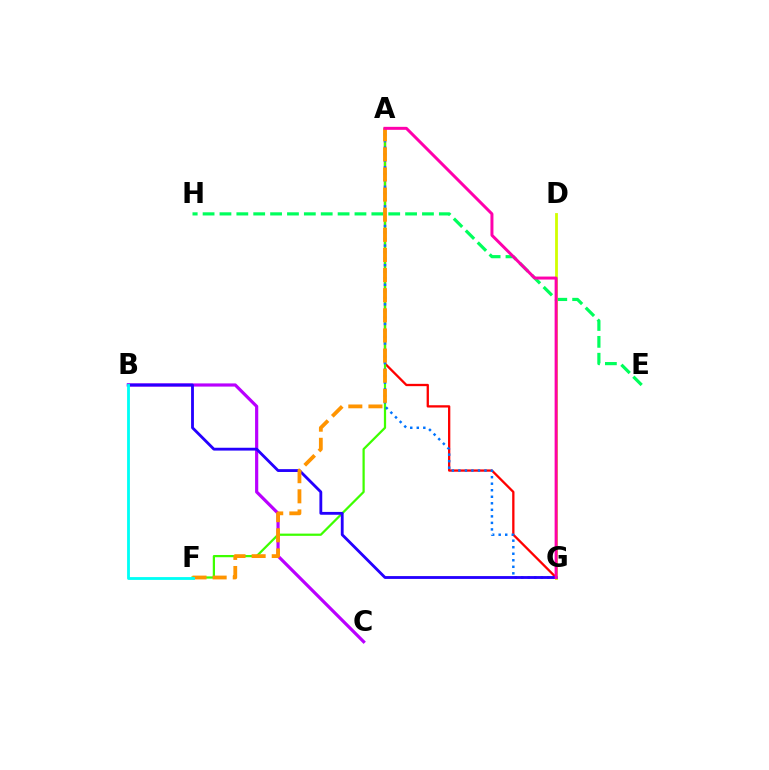{('A', 'G'): [{'color': '#ff0000', 'line_style': 'solid', 'thickness': 1.66}, {'color': '#0074ff', 'line_style': 'dotted', 'thickness': 1.77}, {'color': '#ff00ac', 'line_style': 'solid', 'thickness': 2.15}], ('B', 'C'): [{'color': '#b900ff', 'line_style': 'solid', 'thickness': 2.29}], ('E', 'H'): [{'color': '#00ff5c', 'line_style': 'dashed', 'thickness': 2.29}], ('A', 'F'): [{'color': '#3dff00', 'line_style': 'solid', 'thickness': 1.61}, {'color': '#ff9400', 'line_style': 'dashed', 'thickness': 2.73}], ('D', 'G'): [{'color': '#d1ff00', 'line_style': 'solid', 'thickness': 2.01}], ('B', 'G'): [{'color': '#2500ff', 'line_style': 'solid', 'thickness': 2.04}], ('B', 'F'): [{'color': '#00fff6', 'line_style': 'solid', 'thickness': 2.03}]}